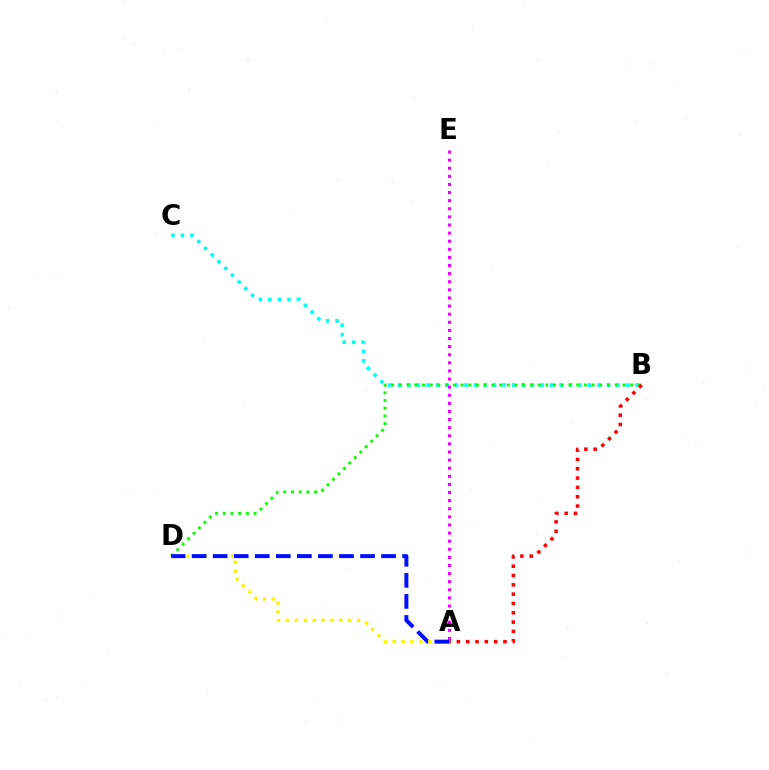{('B', 'C'): [{'color': '#00fff6', 'line_style': 'dotted', 'thickness': 2.58}], ('B', 'D'): [{'color': '#08ff00', 'line_style': 'dotted', 'thickness': 2.09}], ('A', 'D'): [{'color': '#fcf500', 'line_style': 'dotted', 'thickness': 2.41}, {'color': '#0010ff', 'line_style': 'dashed', 'thickness': 2.86}], ('A', 'E'): [{'color': '#ee00ff', 'line_style': 'dotted', 'thickness': 2.2}], ('A', 'B'): [{'color': '#ff0000', 'line_style': 'dotted', 'thickness': 2.53}]}